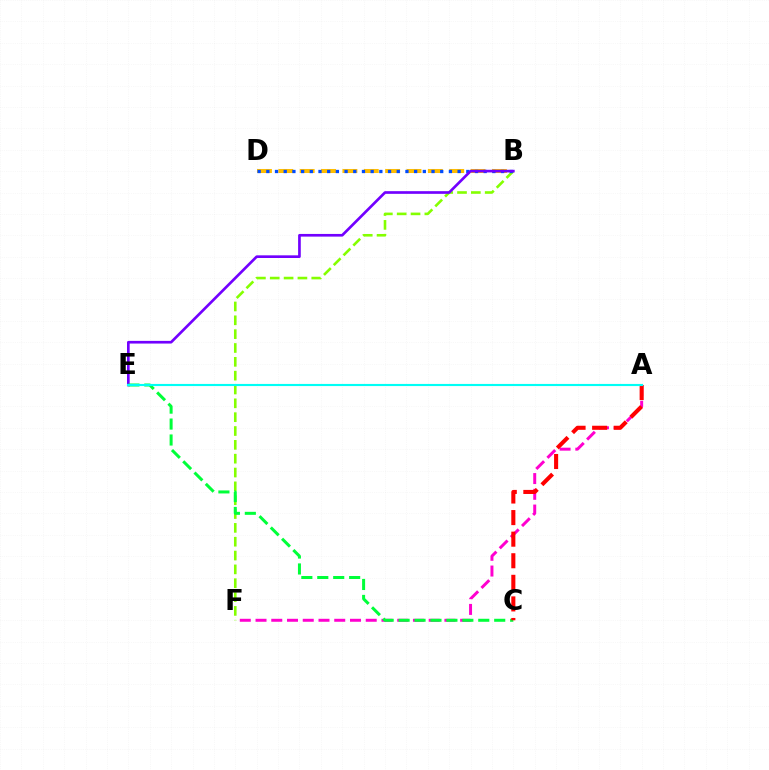{('B', 'F'): [{'color': '#84ff00', 'line_style': 'dashed', 'thickness': 1.88}], ('B', 'D'): [{'color': '#ffbd00', 'line_style': 'dashed', 'thickness': 2.9}, {'color': '#004bff', 'line_style': 'dotted', 'thickness': 2.36}], ('A', 'F'): [{'color': '#ff00cf', 'line_style': 'dashed', 'thickness': 2.14}], ('B', 'E'): [{'color': '#7200ff', 'line_style': 'solid', 'thickness': 1.92}], ('C', 'E'): [{'color': '#00ff39', 'line_style': 'dashed', 'thickness': 2.17}], ('A', 'C'): [{'color': '#ff0000', 'line_style': 'dashed', 'thickness': 2.93}], ('A', 'E'): [{'color': '#00fff6', 'line_style': 'solid', 'thickness': 1.54}]}